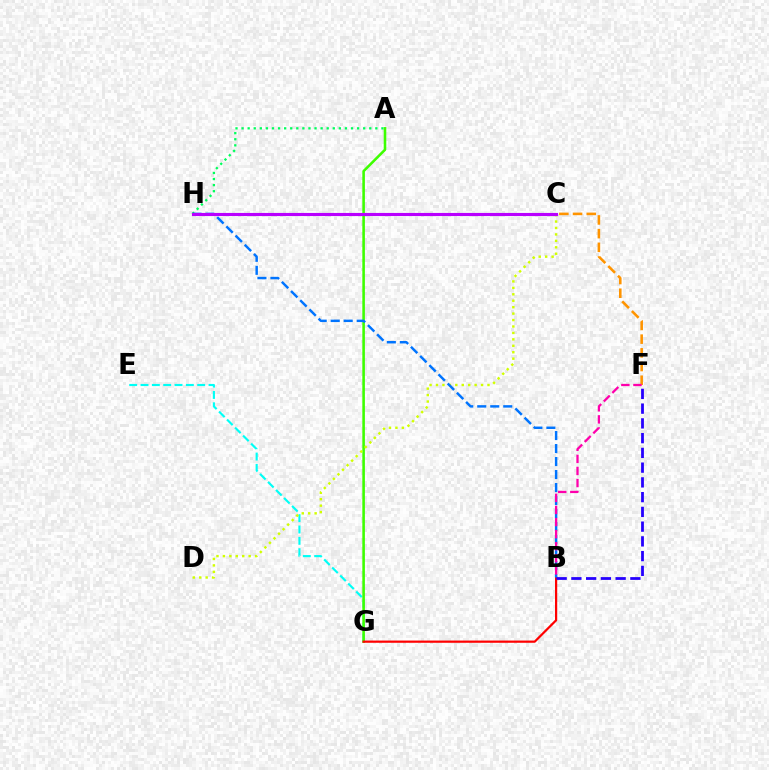{('A', 'H'): [{'color': '#00ff5c', 'line_style': 'dotted', 'thickness': 1.65}], ('E', 'G'): [{'color': '#00fff6', 'line_style': 'dashed', 'thickness': 1.54}], ('A', 'G'): [{'color': '#3dff00', 'line_style': 'solid', 'thickness': 1.85}], ('C', 'D'): [{'color': '#d1ff00', 'line_style': 'dotted', 'thickness': 1.75}], ('B', 'G'): [{'color': '#ff0000', 'line_style': 'solid', 'thickness': 1.59}], ('C', 'F'): [{'color': '#ff9400', 'line_style': 'dashed', 'thickness': 1.86}], ('B', 'H'): [{'color': '#0074ff', 'line_style': 'dashed', 'thickness': 1.77}], ('C', 'H'): [{'color': '#b900ff', 'line_style': 'solid', 'thickness': 2.25}], ('B', 'F'): [{'color': '#ff00ac', 'line_style': 'dashed', 'thickness': 1.64}, {'color': '#2500ff', 'line_style': 'dashed', 'thickness': 2.0}]}